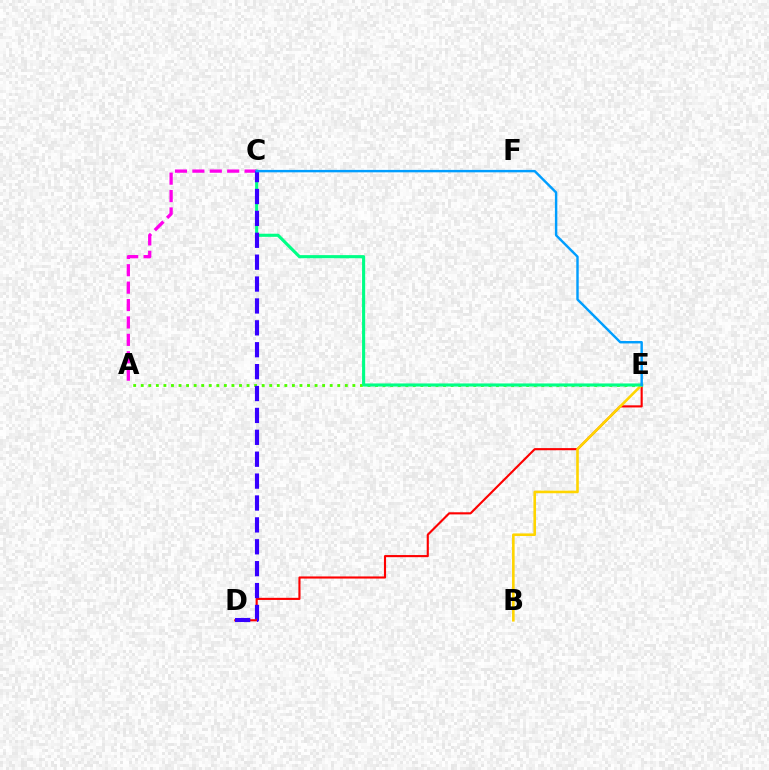{('D', 'E'): [{'color': '#ff0000', 'line_style': 'solid', 'thickness': 1.53}], ('A', 'E'): [{'color': '#4fff00', 'line_style': 'dotted', 'thickness': 2.05}], ('B', 'E'): [{'color': '#ffd500', 'line_style': 'solid', 'thickness': 1.88}], ('C', 'E'): [{'color': '#00ff86', 'line_style': 'solid', 'thickness': 2.24}, {'color': '#009eff', 'line_style': 'solid', 'thickness': 1.74}], ('A', 'C'): [{'color': '#ff00ed', 'line_style': 'dashed', 'thickness': 2.36}], ('C', 'D'): [{'color': '#3700ff', 'line_style': 'dashed', 'thickness': 2.97}]}